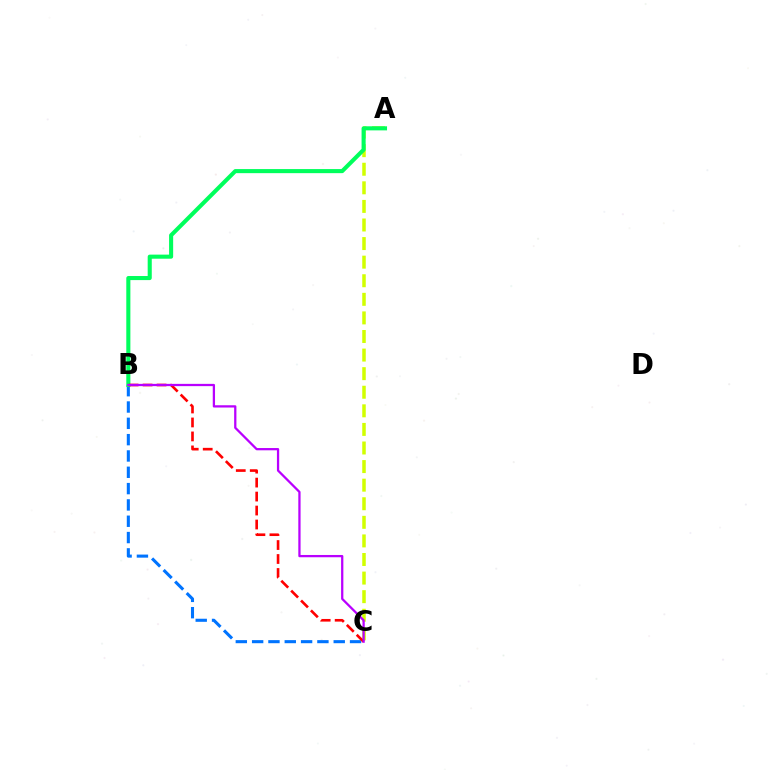{('B', 'C'): [{'color': '#0074ff', 'line_style': 'dashed', 'thickness': 2.22}, {'color': '#ff0000', 'line_style': 'dashed', 'thickness': 1.9}, {'color': '#b900ff', 'line_style': 'solid', 'thickness': 1.63}], ('A', 'C'): [{'color': '#d1ff00', 'line_style': 'dashed', 'thickness': 2.52}], ('A', 'B'): [{'color': '#00ff5c', 'line_style': 'solid', 'thickness': 2.94}]}